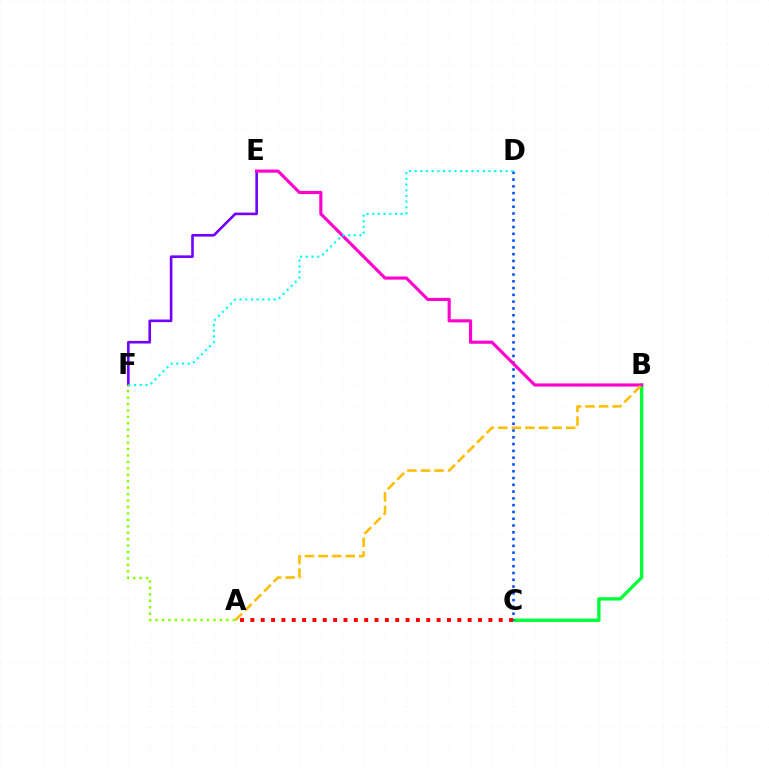{('B', 'C'): [{'color': '#00ff39', 'line_style': 'solid', 'thickness': 2.4}], ('C', 'D'): [{'color': '#004bff', 'line_style': 'dotted', 'thickness': 1.84}], ('E', 'F'): [{'color': '#7200ff', 'line_style': 'solid', 'thickness': 1.88}], ('B', 'E'): [{'color': '#ff00cf', 'line_style': 'solid', 'thickness': 2.26}], ('D', 'F'): [{'color': '#00fff6', 'line_style': 'dotted', 'thickness': 1.54}], ('A', 'B'): [{'color': '#ffbd00', 'line_style': 'dashed', 'thickness': 1.84}], ('A', 'F'): [{'color': '#84ff00', 'line_style': 'dotted', 'thickness': 1.75}], ('A', 'C'): [{'color': '#ff0000', 'line_style': 'dotted', 'thickness': 2.81}]}